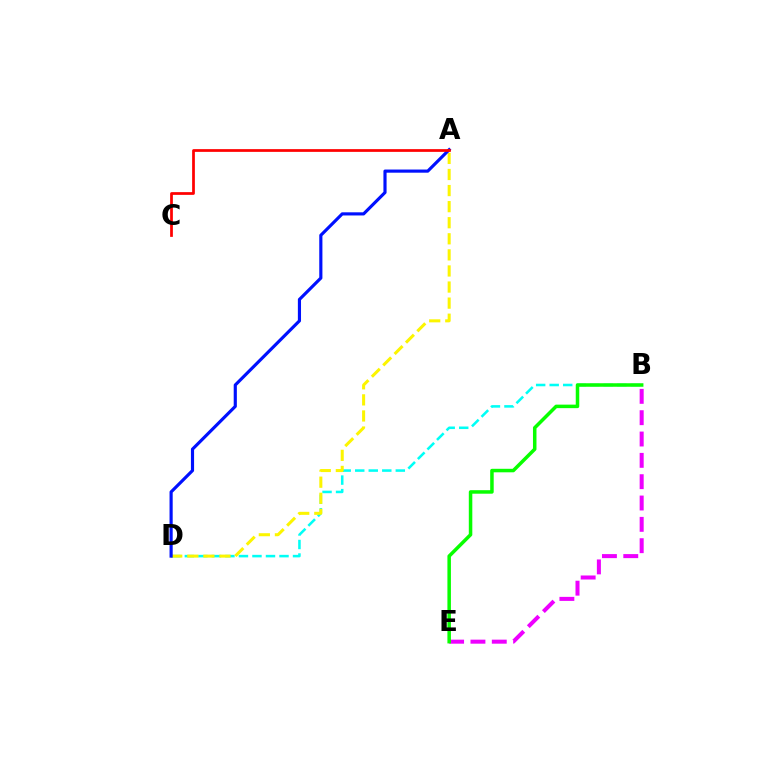{('B', 'D'): [{'color': '#00fff6', 'line_style': 'dashed', 'thickness': 1.84}], ('B', 'E'): [{'color': '#ee00ff', 'line_style': 'dashed', 'thickness': 2.9}, {'color': '#08ff00', 'line_style': 'solid', 'thickness': 2.53}], ('A', 'D'): [{'color': '#fcf500', 'line_style': 'dashed', 'thickness': 2.18}, {'color': '#0010ff', 'line_style': 'solid', 'thickness': 2.27}], ('A', 'C'): [{'color': '#ff0000', 'line_style': 'solid', 'thickness': 1.97}]}